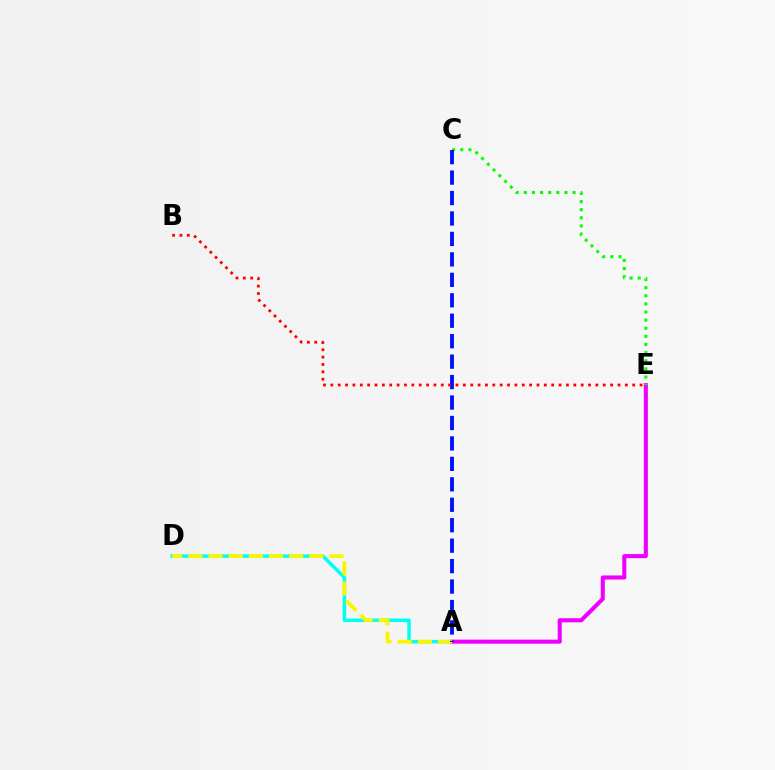{('A', 'D'): [{'color': '#00fff6', 'line_style': 'solid', 'thickness': 2.52}, {'color': '#fcf500', 'line_style': 'dashed', 'thickness': 2.74}], ('A', 'E'): [{'color': '#ee00ff', 'line_style': 'solid', 'thickness': 2.93}], ('C', 'E'): [{'color': '#08ff00', 'line_style': 'dotted', 'thickness': 2.21}], ('A', 'C'): [{'color': '#0010ff', 'line_style': 'dashed', 'thickness': 2.78}], ('B', 'E'): [{'color': '#ff0000', 'line_style': 'dotted', 'thickness': 2.0}]}